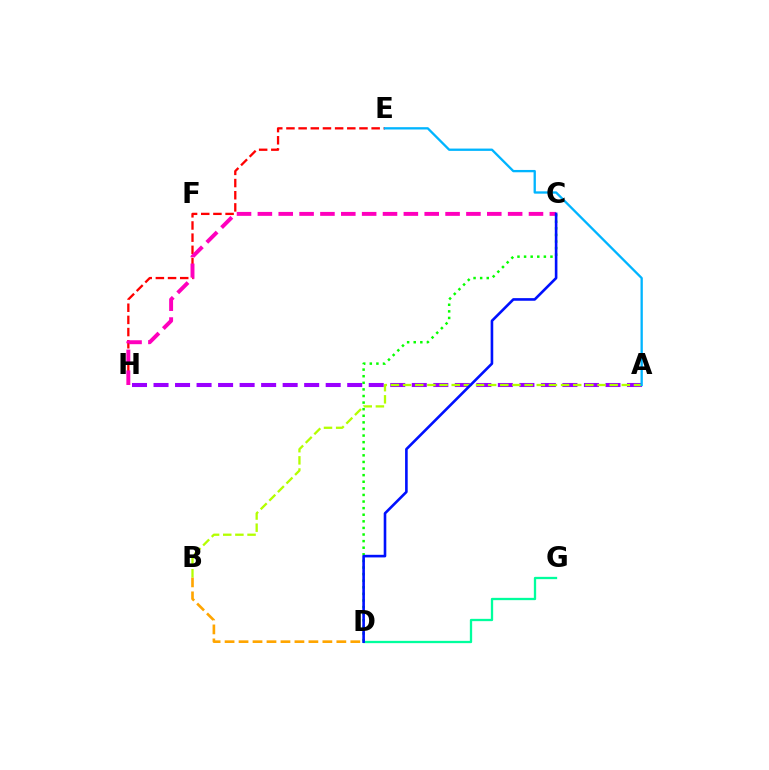{('C', 'D'): [{'color': '#08ff00', 'line_style': 'dotted', 'thickness': 1.79}, {'color': '#0010ff', 'line_style': 'solid', 'thickness': 1.88}], ('E', 'H'): [{'color': '#ff0000', 'line_style': 'dashed', 'thickness': 1.65}], ('A', 'H'): [{'color': '#9b00ff', 'line_style': 'dashed', 'thickness': 2.92}], ('C', 'H'): [{'color': '#ff00bd', 'line_style': 'dashed', 'thickness': 2.83}], ('B', 'D'): [{'color': '#ffa500', 'line_style': 'dashed', 'thickness': 1.9}], ('D', 'G'): [{'color': '#00ff9d', 'line_style': 'solid', 'thickness': 1.66}], ('A', 'B'): [{'color': '#b3ff00', 'line_style': 'dashed', 'thickness': 1.65}], ('A', 'E'): [{'color': '#00b5ff', 'line_style': 'solid', 'thickness': 1.67}]}